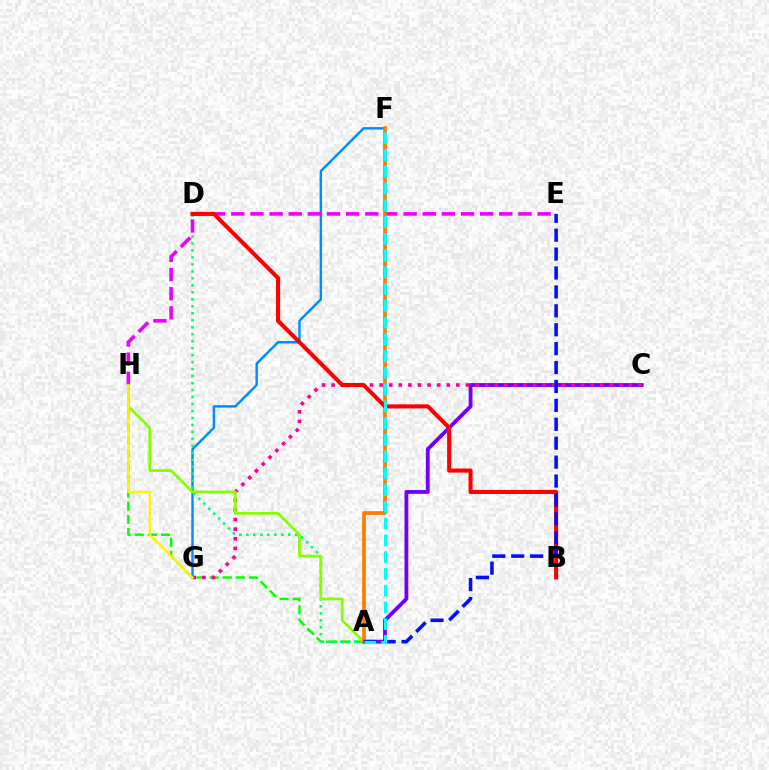{('A', 'H'): [{'color': '#08ff00', 'line_style': 'dashed', 'thickness': 1.79}, {'color': '#84ff00', 'line_style': 'solid', 'thickness': 1.96}], ('A', 'C'): [{'color': '#7200ff', 'line_style': 'solid', 'thickness': 2.76}], ('F', 'G'): [{'color': '#008cff', 'line_style': 'solid', 'thickness': 1.75}], ('A', 'D'): [{'color': '#00ff74', 'line_style': 'dotted', 'thickness': 1.9}], ('C', 'G'): [{'color': '#ff0094', 'line_style': 'dotted', 'thickness': 2.61}], ('E', 'H'): [{'color': '#ee00ff', 'line_style': 'dashed', 'thickness': 2.6}], ('G', 'H'): [{'color': '#fcf500', 'line_style': 'solid', 'thickness': 1.67}], ('A', 'F'): [{'color': '#ff7c00', 'line_style': 'solid', 'thickness': 2.67}, {'color': '#00fff6', 'line_style': 'dashed', 'thickness': 2.28}], ('B', 'D'): [{'color': '#ff0000', 'line_style': 'solid', 'thickness': 2.94}], ('A', 'E'): [{'color': '#0010ff', 'line_style': 'dashed', 'thickness': 2.57}]}